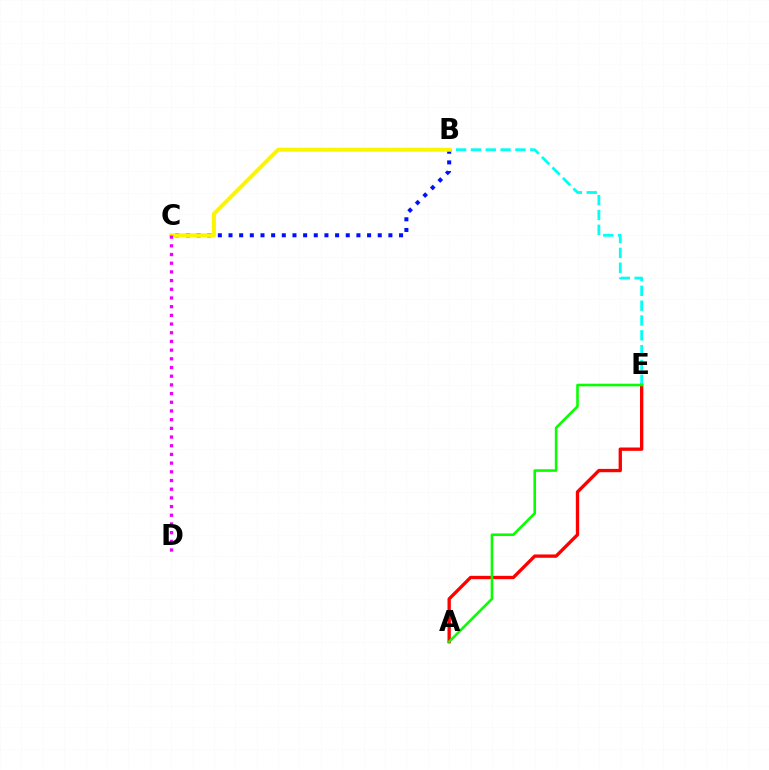{('B', 'C'): [{'color': '#0010ff', 'line_style': 'dotted', 'thickness': 2.9}, {'color': '#fcf500', 'line_style': 'solid', 'thickness': 2.86}], ('A', 'E'): [{'color': '#ff0000', 'line_style': 'solid', 'thickness': 2.4}, {'color': '#08ff00', 'line_style': 'solid', 'thickness': 1.87}], ('B', 'E'): [{'color': '#00fff6', 'line_style': 'dashed', 'thickness': 2.01}], ('C', 'D'): [{'color': '#ee00ff', 'line_style': 'dotted', 'thickness': 2.36}]}